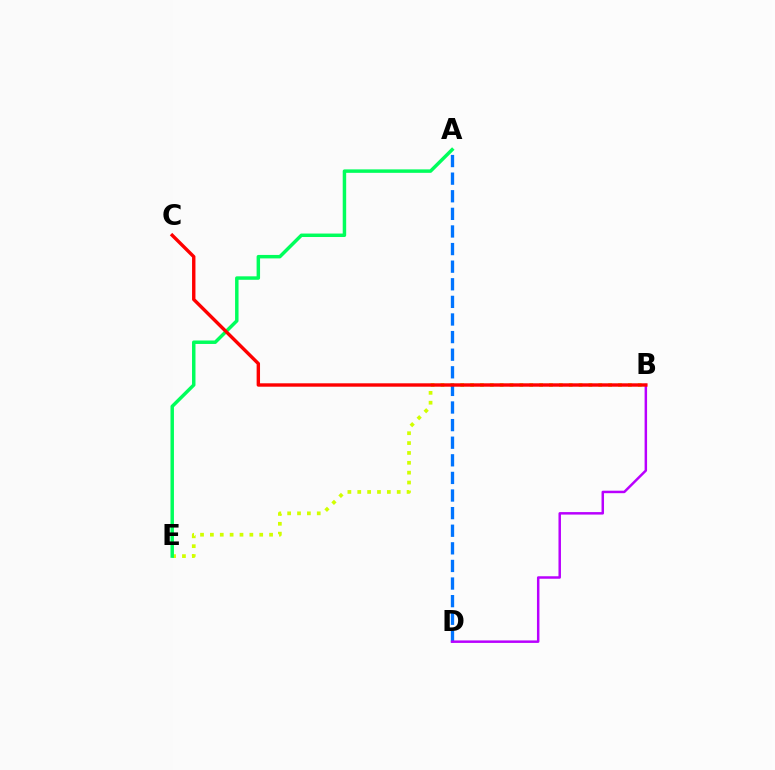{('B', 'E'): [{'color': '#d1ff00', 'line_style': 'dotted', 'thickness': 2.68}], ('A', 'D'): [{'color': '#0074ff', 'line_style': 'dashed', 'thickness': 2.39}], ('B', 'D'): [{'color': '#b900ff', 'line_style': 'solid', 'thickness': 1.79}], ('A', 'E'): [{'color': '#00ff5c', 'line_style': 'solid', 'thickness': 2.49}], ('B', 'C'): [{'color': '#ff0000', 'line_style': 'solid', 'thickness': 2.45}]}